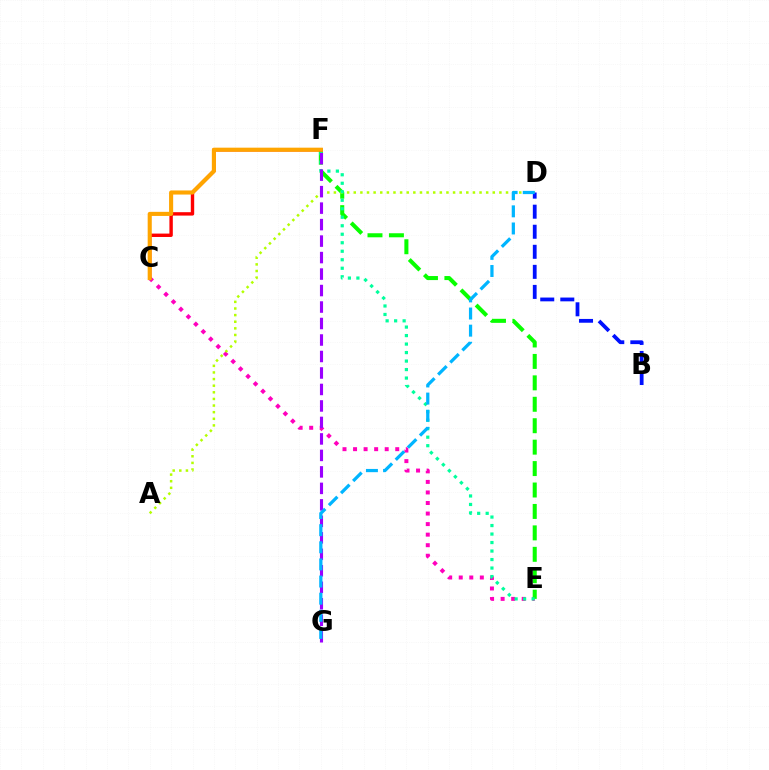{('C', 'E'): [{'color': '#ff00bd', 'line_style': 'dotted', 'thickness': 2.87}], ('E', 'F'): [{'color': '#08ff00', 'line_style': 'dashed', 'thickness': 2.91}, {'color': '#00ff9d', 'line_style': 'dotted', 'thickness': 2.31}], ('A', 'D'): [{'color': '#b3ff00', 'line_style': 'dotted', 'thickness': 1.8}], ('B', 'D'): [{'color': '#0010ff', 'line_style': 'dashed', 'thickness': 2.72}], ('C', 'F'): [{'color': '#ff0000', 'line_style': 'solid', 'thickness': 2.45}, {'color': '#ffa500', 'line_style': 'solid', 'thickness': 2.95}], ('F', 'G'): [{'color': '#9b00ff', 'line_style': 'dashed', 'thickness': 2.24}], ('D', 'G'): [{'color': '#00b5ff', 'line_style': 'dashed', 'thickness': 2.33}]}